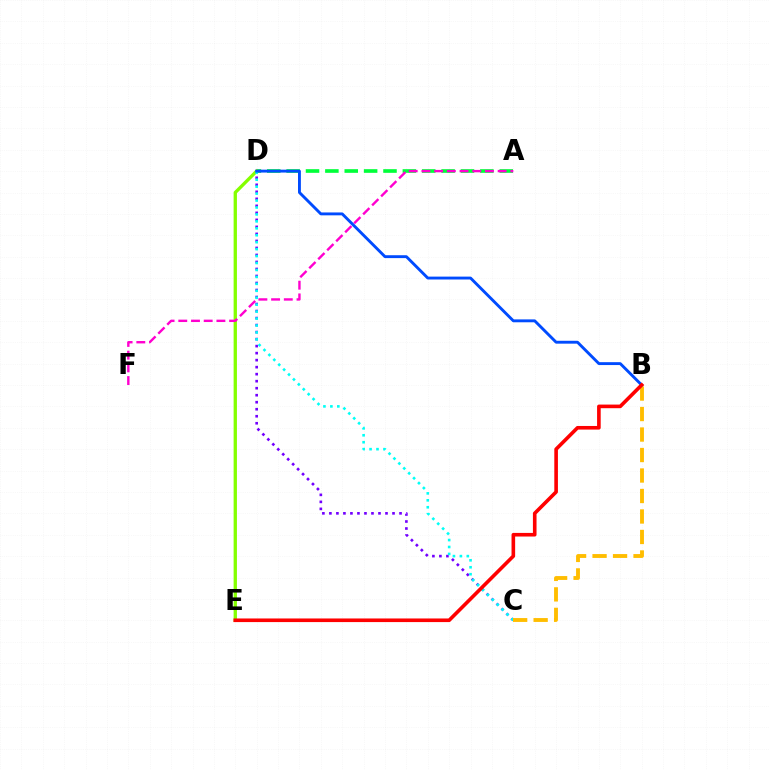{('C', 'D'): [{'color': '#7200ff', 'line_style': 'dotted', 'thickness': 1.91}, {'color': '#00fff6', 'line_style': 'dotted', 'thickness': 1.89}], ('A', 'D'): [{'color': '#00ff39', 'line_style': 'dashed', 'thickness': 2.63}], ('D', 'E'): [{'color': '#84ff00', 'line_style': 'solid', 'thickness': 2.39}], ('A', 'F'): [{'color': '#ff00cf', 'line_style': 'dashed', 'thickness': 1.73}], ('B', 'C'): [{'color': '#ffbd00', 'line_style': 'dashed', 'thickness': 2.78}], ('B', 'D'): [{'color': '#004bff', 'line_style': 'solid', 'thickness': 2.08}], ('B', 'E'): [{'color': '#ff0000', 'line_style': 'solid', 'thickness': 2.6}]}